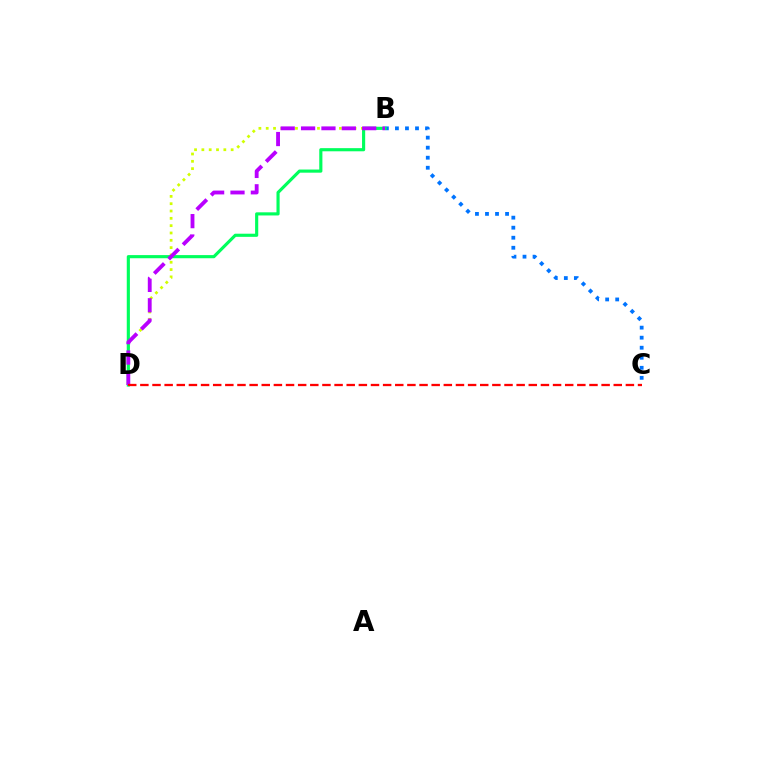{('B', 'D'): [{'color': '#d1ff00', 'line_style': 'dotted', 'thickness': 1.99}, {'color': '#00ff5c', 'line_style': 'solid', 'thickness': 2.26}, {'color': '#b900ff', 'line_style': 'dashed', 'thickness': 2.77}], ('B', 'C'): [{'color': '#0074ff', 'line_style': 'dotted', 'thickness': 2.73}], ('C', 'D'): [{'color': '#ff0000', 'line_style': 'dashed', 'thickness': 1.65}]}